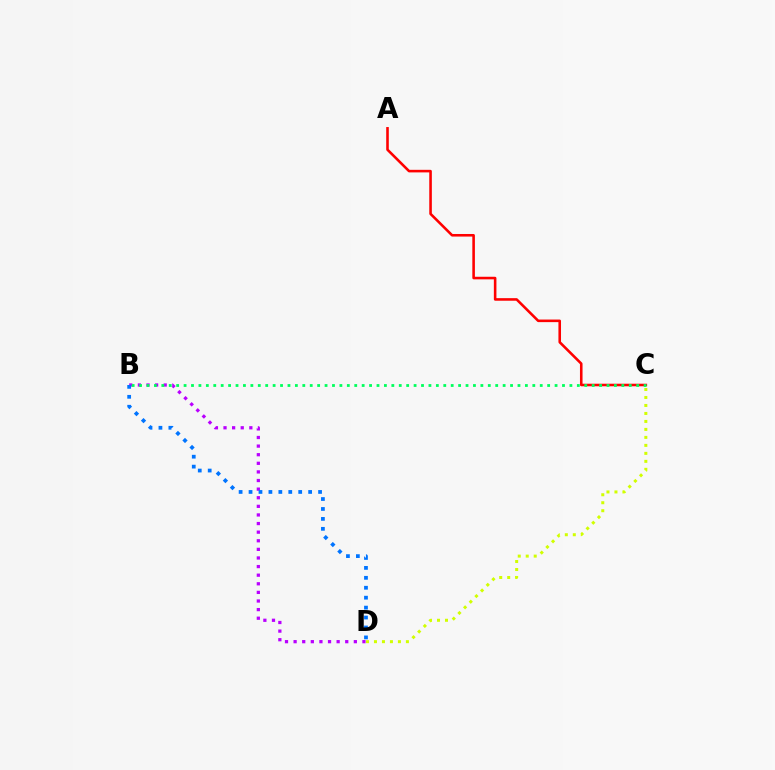{('B', 'D'): [{'color': '#b900ff', 'line_style': 'dotted', 'thickness': 2.34}, {'color': '#0074ff', 'line_style': 'dotted', 'thickness': 2.7}], ('C', 'D'): [{'color': '#d1ff00', 'line_style': 'dotted', 'thickness': 2.17}], ('A', 'C'): [{'color': '#ff0000', 'line_style': 'solid', 'thickness': 1.85}], ('B', 'C'): [{'color': '#00ff5c', 'line_style': 'dotted', 'thickness': 2.02}]}